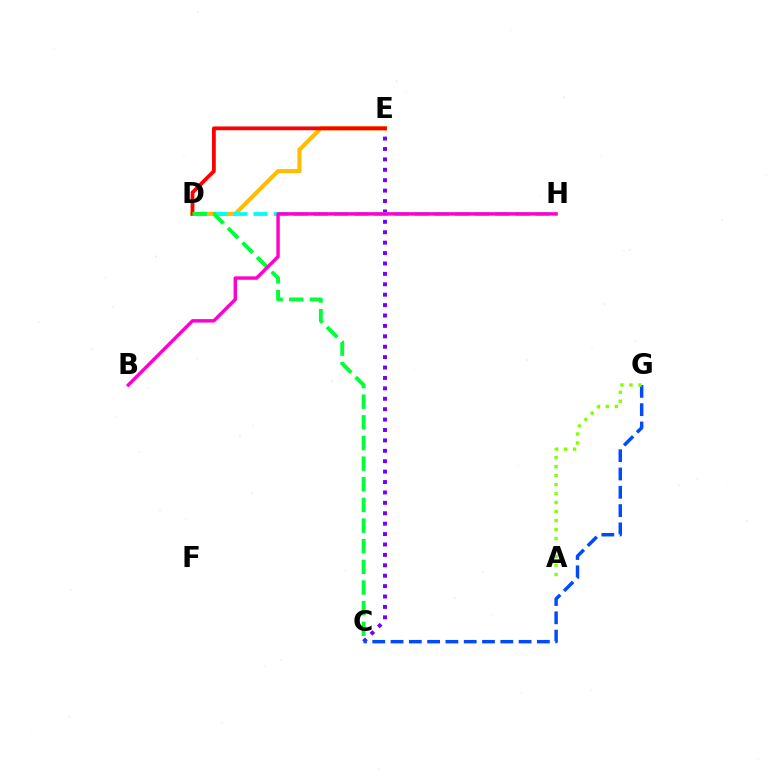{('C', 'E'): [{'color': '#7200ff', 'line_style': 'dotted', 'thickness': 2.83}], ('D', 'E'): [{'color': '#ffbd00', 'line_style': 'solid', 'thickness': 2.98}, {'color': '#ff0000', 'line_style': 'solid', 'thickness': 2.72}], ('D', 'H'): [{'color': '#00fff6', 'line_style': 'dashed', 'thickness': 2.74}], ('C', 'D'): [{'color': '#00ff39', 'line_style': 'dashed', 'thickness': 2.8}], ('B', 'H'): [{'color': '#ff00cf', 'line_style': 'solid', 'thickness': 2.48}], ('C', 'G'): [{'color': '#004bff', 'line_style': 'dashed', 'thickness': 2.49}], ('A', 'G'): [{'color': '#84ff00', 'line_style': 'dotted', 'thickness': 2.44}]}